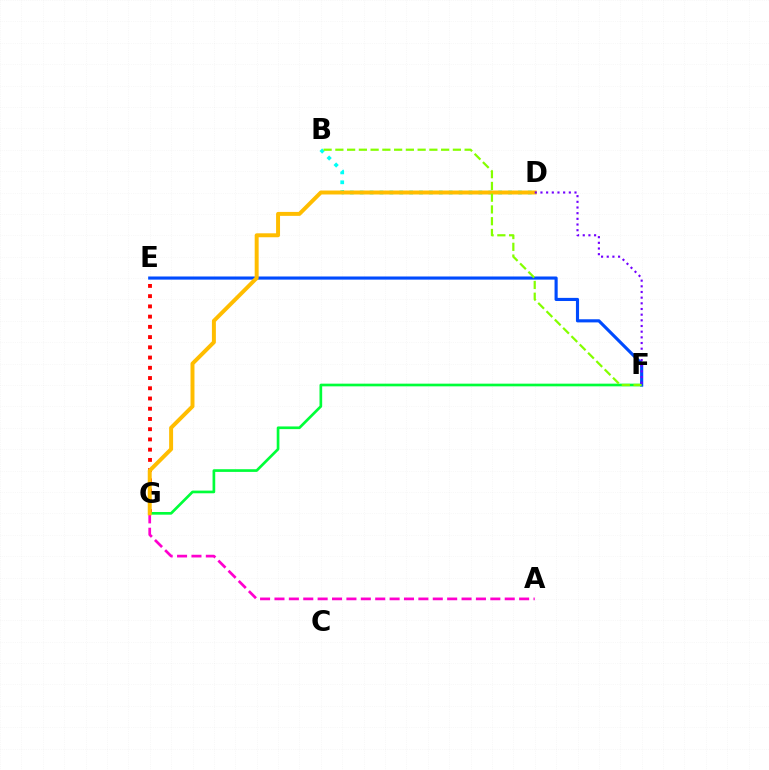{('E', 'G'): [{'color': '#ff0000', 'line_style': 'dotted', 'thickness': 2.78}], ('B', 'D'): [{'color': '#00fff6', 'line_style': 'dotted', 'thickness': 2.69}], ('F', 'G'): [{'color': '#00ff39', 'line_style': 'solid', 'thickness': 1.93}], ('E', 'F'): [{'color': '#004bff', 'line_style': 'solid', 'thickness': 2.25}], ('A', 'G'): [{'color': '#ff00cf', 'line_style': 'dashed', 'thickness': 1.96}], ('D', 'G'): [{'color': '#ffbd00', 'line_style': 'solid', 'thickness': 2.85}], ('B', 'F'): [{'color': '#84ff00', 'line_style': 'dashed', 'thickness': 1.6}], ('D', 'F'): [{'color': '#7200ff', 'line_style': 'dotted', 'thickness': 1.54}]}